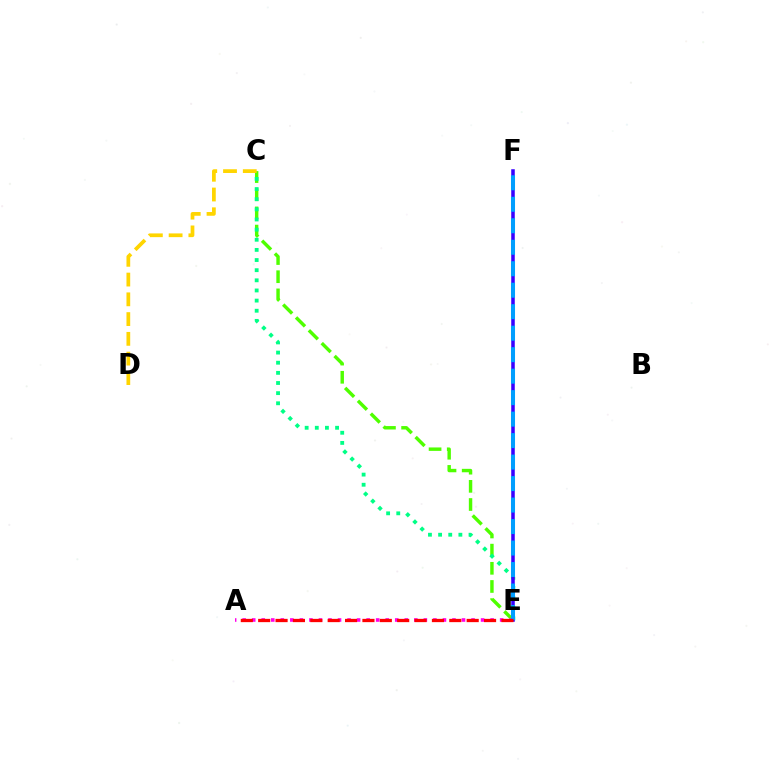{('C', 'E'): [{'color': '#4fff00', 'line_style': 'dashed', 'thickness': 2.47}, {'color': '#00ff86', 'line_style': 'dotted', 'thickness': 2.76}], ('A', 'E'): [{'color': '#ff00ed', 'line_style': 'dotted', 'thickness': 2.59}, {'color': '#ff0000', 'line_style': 'dashed', 'thickness': 2.36}], ('E', 'F'): [{'color': '#3700ff', 'line_style': 'solid', 'thickness': 2.54}, {'color': '#009eff', 'line_style': 'dashed', 'thickness': 2.92}], ('C', 'D'): [{'color': '#ffd500', 'line_style': 'dashed', 'thickness': 2.68}]}